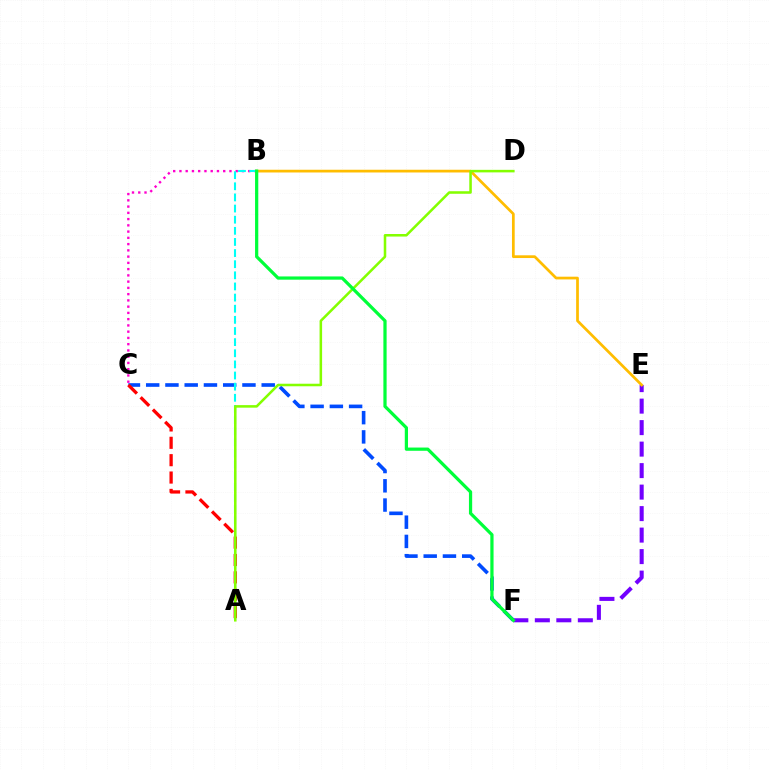{('E', 'F'): [{'color': '#7200ff', 'line_style': 'dashed', 'thickness': 2.92}], ('B', 'C'): [{'color': '#ff00cf', 'line_style': 'dotted', 'thickness': 1.7}], ('B', 'E'): [{'color': '#ffbd00', 'line_style': 'solid', 'thickness': 1.97}], ('C', 'F'): [{'color': '#004bff', 'line_style': 'dashed', 'thickness': 2.62}], ('A', 'C'): [{'color': '#ff0000', 'line_style': 'dashed', 'thickness': 2.36}], ('A', 'B'): [{'color': '#00fff6', 'line_style': 'dashed', 'thickness': 1.51}], ('A', 'D'): [{'color': '#84ff00', 'line_style': 'solid', 'thickness': 1.83}], ('B', 'F'): [{'color': '#00ff39', 'line_style': 'solid', 'thickness': 2.33}]}